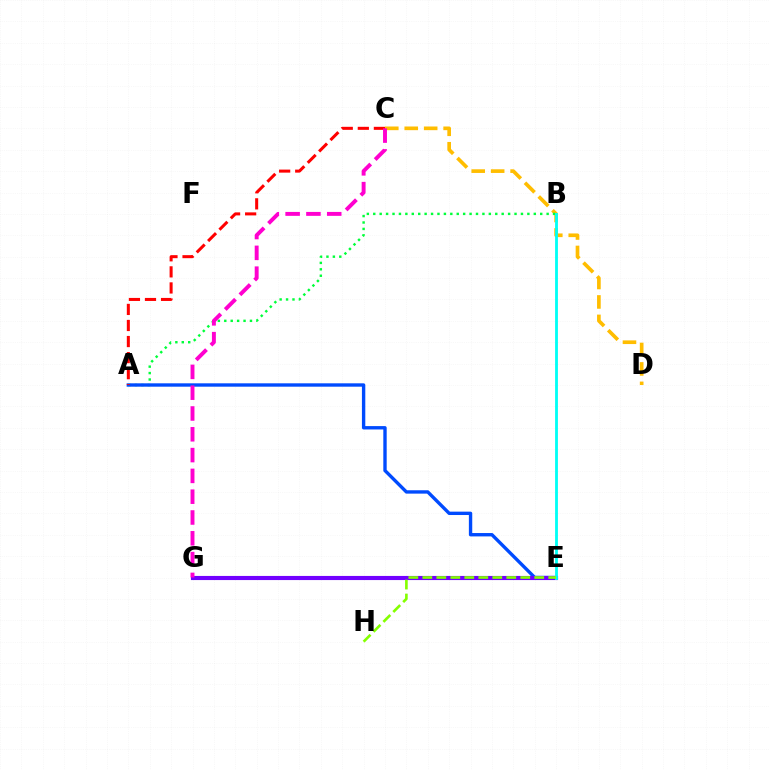{('C', 'D'): [{'color': '#ffbd00', 'line_style': 'dashed', 'thickness': 2.64}], ('A', 'B'): [{'color': '#00ff39', 'line_style': 'dotted', 'thickness': 1.74}], ('A', 'E'): [{'color': '#004bff', 'line_style': 'solid', 'thickness': 2.43}], ('A', 'C'): [{'color': '#ff0000', 'line_style': 'dashed', 'thickness': 2.18}], ('E', 'G'): [{'color': '#7200ff', 'line_style': 'solid', 'thickness': 2.97}], ('B', 'E'): [{'color': '#00fff6', 'line_style': 'solid', 'thickness': 2.04}], ('E', 'H'): [{'color': '#84ff00', 'line_style': 'dashed', 'thickness': 1.9}], ('C', 'G'): [{'color': '#ff00cf', 'line_style': 'dashed', 'thickness': 2.83}]}